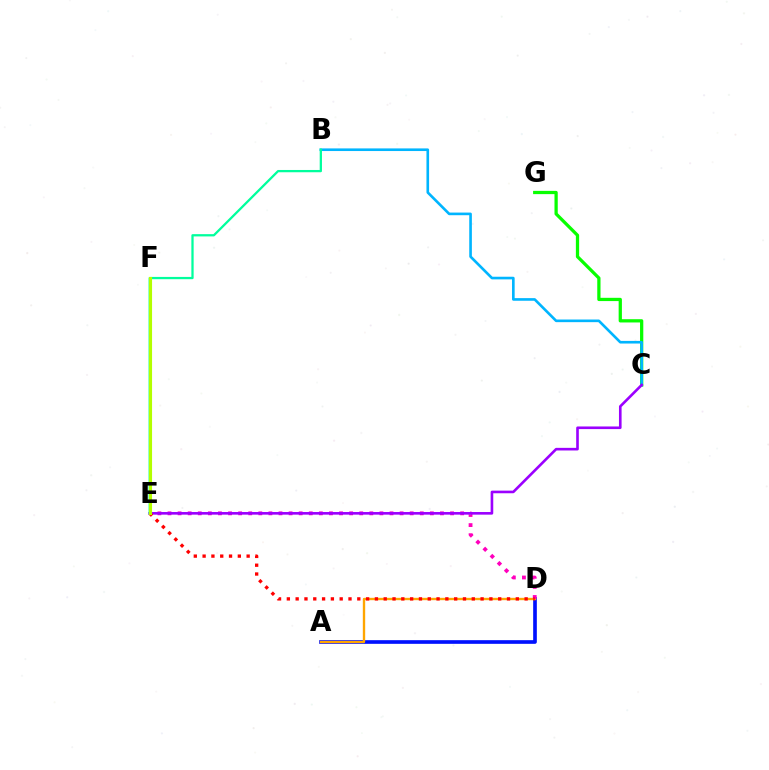{('A', 'D'): [{'color': '#0010ff', 'line_style': 'solid', 'thickness': 2.64}, {'color': '#ffa500', 'line_style': 'solid', 'thickness': 1.7}], ('C', 'G'): [{'color': '#08ff00', 'line_style': 'solid', 'thickness': 2.34}], ('B', 'C'): [{'color': '#00b5ff', 'line_style': 'solid', 'thickness': 1.9}], ('D', 'E'): [{'color': '#ff00bd', 'line_style': 'dotted', 'thickness': 2.74}, {'color': '#ff0000', 'line_style': 'dotted', 'thickness': 2.39}], ('C', 'E'): [{'color': '#9b00ff', 'line_style': 'solid', 'thickness': 1.89}], ('B', 'E'): [{'color': '#00ff9d', 'line_style': 'solid', 'thickness': 1.64}], ('E', 'F'): [{'color': '#b3ff00', 'line_style': 'solid', 'thickness': 2.24}]}